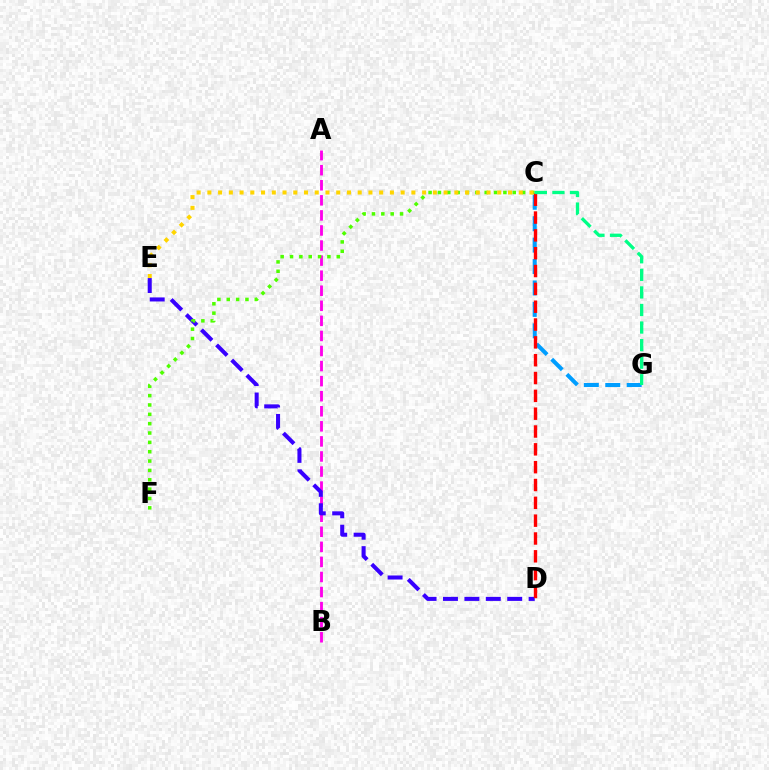{('C', 'G'): [{'color': '#009eff', 'line_style': 'dashed', 'thickness': 2.91}, {'color': '#00ff86', 'line_style': 'dashed', 'thickness': 2.39}], ('A', 'B'): [{'color': '#ff00ed', 'line_style': 'dashed', 'thickness': 2.05}], ('D', 'E'): [{'color': '#3700ff', 'line_style': 'dashed', 'thickness': 2.91}], ('C', 'F'): [{'color': '#4fff00', 'line_style': 'dotted', 'thickness': 2.54}], ('C', 'D'): [{'color': '#ff0000', 'line_style': 'dashed', 'thickness': 2.42}], ('C', 'E'): [{'color': '#ffd500', 'line_style': 'dotted', 'thickness': 2.92}]}